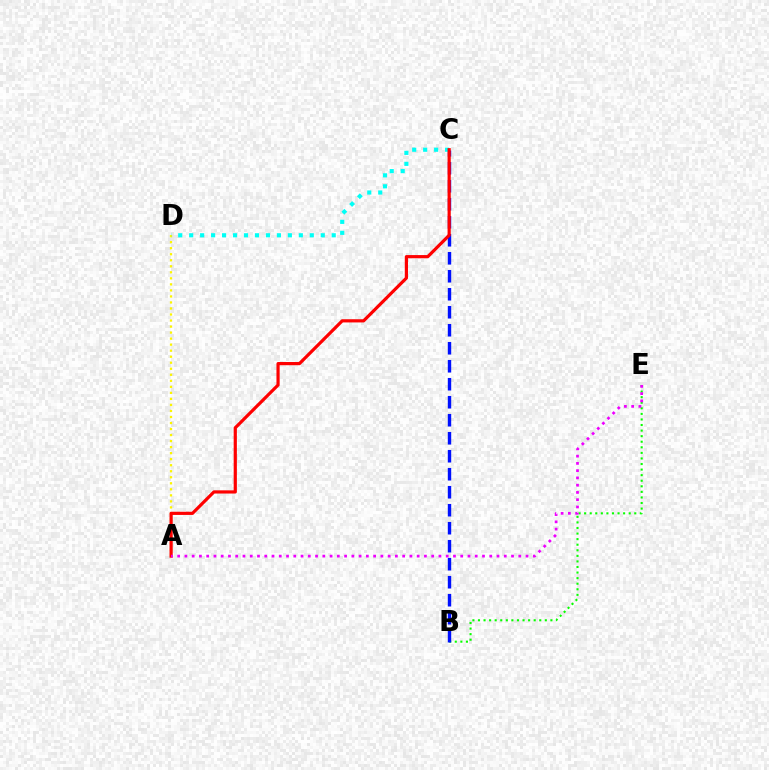{('B', 'E'): [{'color': '#08ff00', 'line_style': 'dotted', 'thickness': 1.51}], ('A', 'D'): [{'color': '#fcf500', 'line_style': 'dotted', 'thickness': 1.64}], ('B', 'C'): [{'color': '#0010ff', 'line_style': 'dashed', 'thickness': 2.44}], ('C', 'D'): [{'color': '#00fff6', 'line_style': 'dotted', 'thickness': 2.98}], ('A', 'C'): [{'color': '#ff0000', 'line_style': 'solid', 'thickness': 2.3}], ('A', 'E'): [{'color': '#ee00ff', 'line_style': 'dotted', 'thickness': 1.97}]}